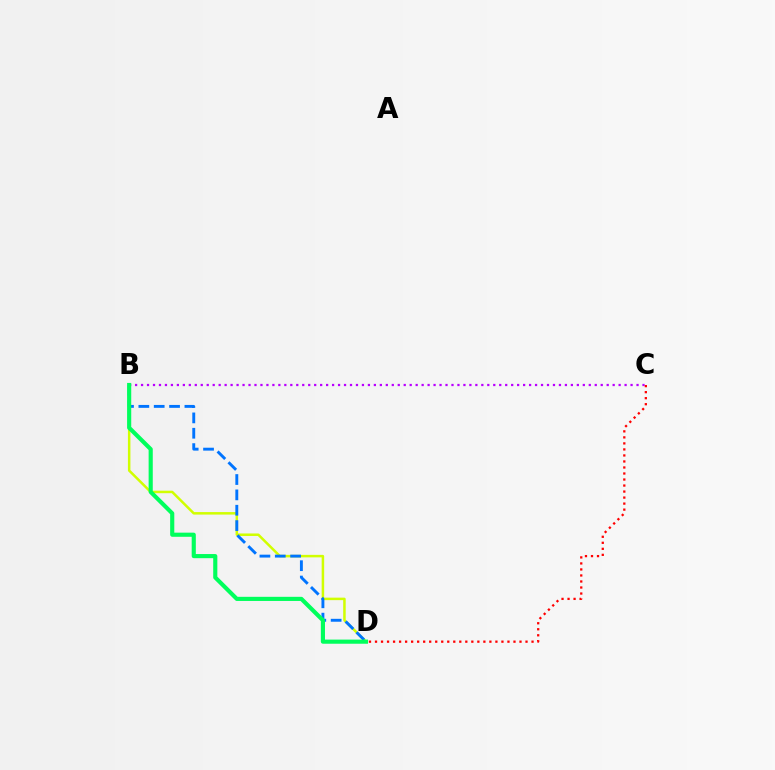{('B', 'C'): [{'color': '#b900ff', 'line_style': 'dotted', 'thickness': 1.62}], ('B', 'D'): [{'color': '#d1ff00', 'line_style': 'solid', 'thickness': 1.8}, {'color': '#0074ff', 'line_style': 'dashed', 'thickness': 2.09}, {'color': '#00ff5c', 'line_style': 'solid', 'thickness': 2.98}], ('C', 'D'): [{'color': '#ff0000', 'line_style': 'dotted', 'thickness': 1.64}]}